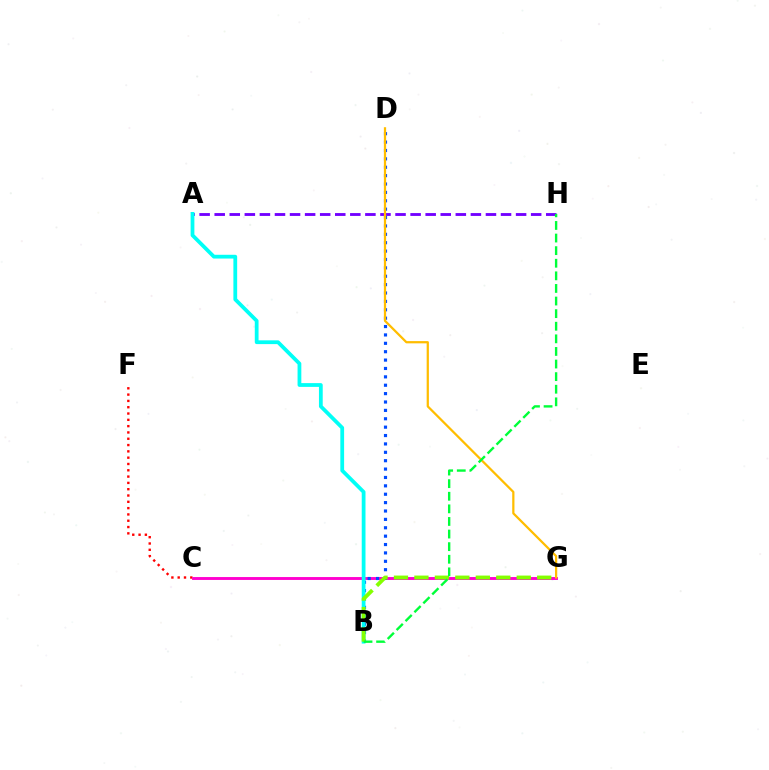{('C', 'F'): [{'color': '#ff0000', 'line_style': 'dotted', 'thickness': 1.71}], ('C', 'G'): [{'color': '#ff00cf', 'line_style': 'solid', 'thickness': 2.08}], ('B', 'D'): [{'color': '#004bff', 'line_style': 'dotted', 'thickness': 2.28}], ('A', 'H'): [{'color': '#7200ff', 'line_style': 'dashed', 'thickness': 2.05}], ('D', 'G'): [{'color': '#ffbd00', 'line_style': 'solid', 'thickness': 1.61}], ('A', 'B'): [{'color': '#00fff6', 'line_style': 'solid', 'thickness': 2.71}], ('B', 'G'): [{'color': '#84ff00', 'line_style': 'dashed', 'thickness': 2.78}], ('B', 'H'): [{'color': '#00ff39', 'line_style': 'dashed', 'thickness': 1.71}]}